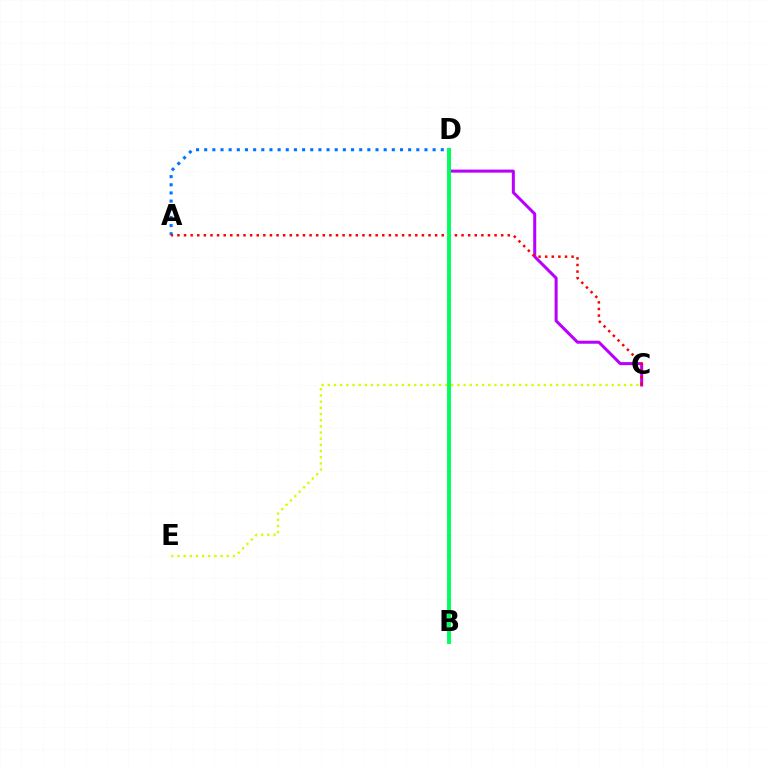{('A', 'D'): [{'color': '#0074ff', 'line_style': 'dotted', 'thickness': 2.22}], ('C', 'E'): [{'color': '#d1ff00', 'line_style': 'dotted', 'thickness': 1.68}], ('C', 'D'): [{'color': '#b900ff', 'line_style': 'solid', 'thickness': 2.18}], ('A', 'C'): [{'color': '#ff0000', 'line_style': 'dotted', 'thickness': 1.8}], ('B', 'D'): [{'color': '#00ff5c', 'line_style': 'solid', 'thickness': 2.81}]}